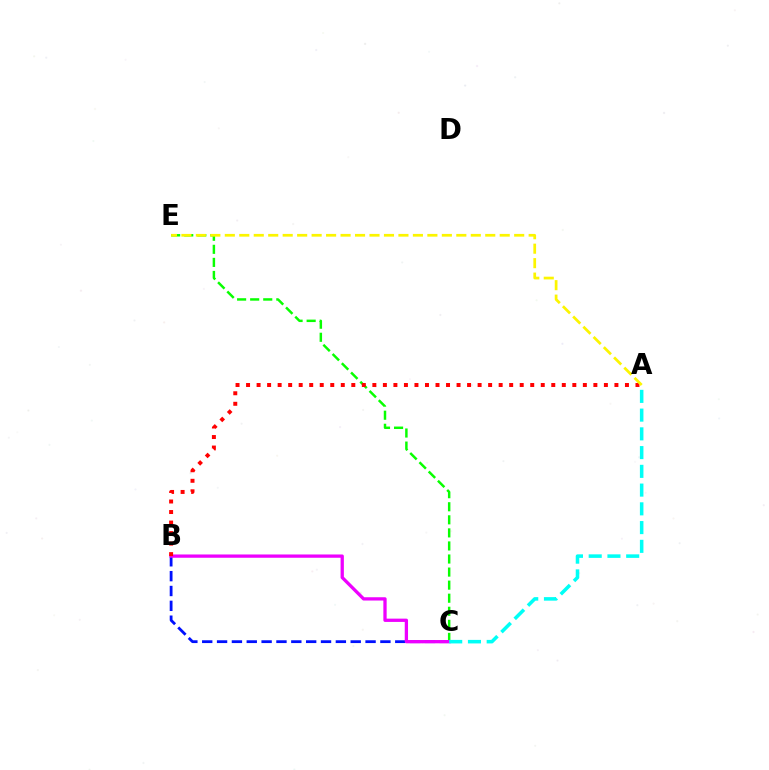{('C', 'E'): [{'color': '#08ff00', 'line_style': 'dashed', 'thickness': 1.77}], ('B', 'C'): [{'color': '#0010ff', 'line_style': 'dashed', 'thickness': 2.02}, {'color': '#ee00ff', 'line_style': 'solid', 'thickness': 2.37}], ('A', 'C'): [{'color': '#00fff6', 'line_style': 'dashed', 'thickness': 2.55}], ('A', 'B'): [{'color': '#ff0000', 'line_style': 'dotted', 'thickness': 2.86}], ('A', 'E'): [{'color': '#fcf500', 'line_style': 'dashed', 'thickness': 1.97}]}